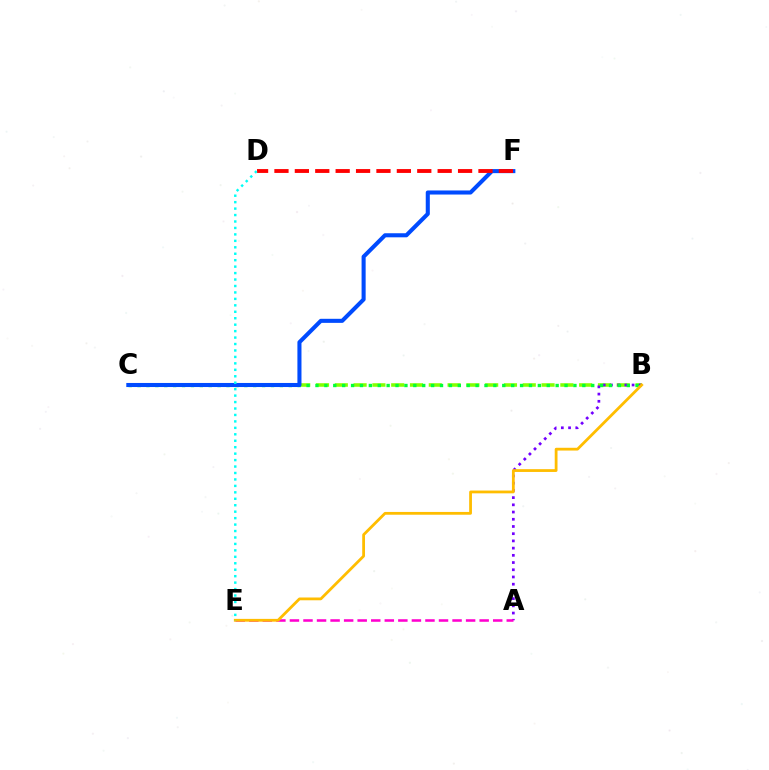{('B', 'C'): [{'color': '#84ff00', 'line_style': 'dashed', 'thickness': 2.55}, {'color': '#00ff39', 'line_style': 'dotted', 'thickness': 2.42}], ('A', 'B'): [{'color': '#7200ff', 'line_style': 'dotted', 'thickness': 1.96}], ('C', 'F'): [{'color': '#004bff', 'line_style': 'solid', 'thickness': 2.93}], ('D', 'F'): [{'color': '#ff0000', 'line_style': 'dashed', 'thickness': 2.77}], ('A', 'E'): [{'color': '#ff00cf', 'line_style': 'dashed', 'thickness': 1.84}], ('B', 'E'): [{'color': '#ffbd00', 'line_style': 'solid', 'thickness': 2.01}], ('D', 'E'): [{'color': '#00fff6', 'line_style': 'dotted', 'thickness': 1.75}]}